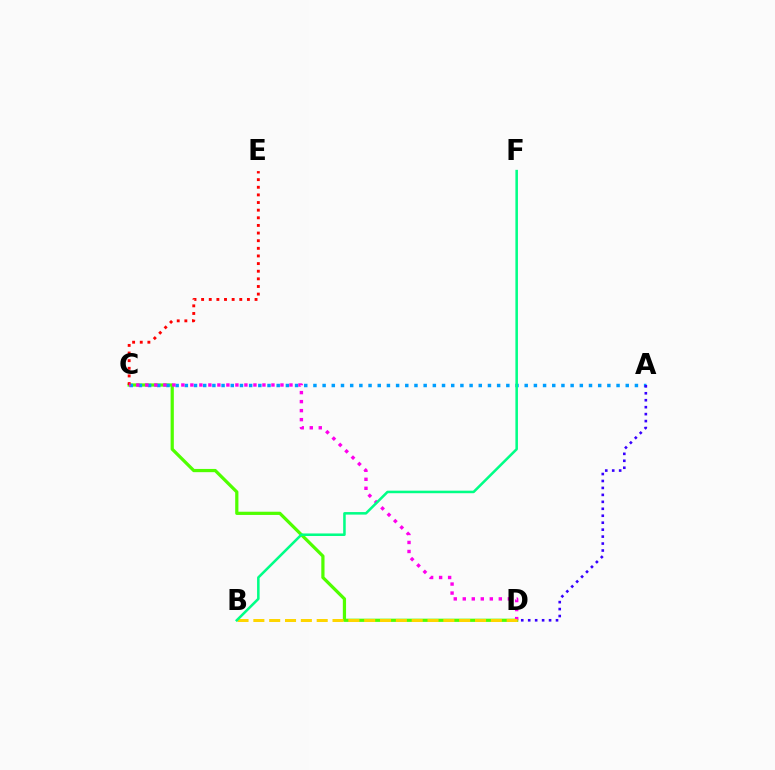{('C', 'D'): [{'color': '#4fff00', 'line_style': 'solid', 'thickness': 2.32}, {'color': '#ff00ed', 'line_style': 'dotted', 'thickness': 2.45}], ('A', 'C'): [{'color': '#009eff', 'line_style': 'dotted', 'thickness': 2.5}], ('C', 'E'): [{'color': '#ff0000', 'line_style': 'dotted', 'thickness': 2.07}], ('B', 'D'): [{'color': '#ffd500', 'line_style': 'dashed', 'thickness': 2.15}], ('B', 'F'): [{'color': '#00ff86', 'line_style': 'solid', 'thickness': 1.83}], ('A', 'D'): [{'color': '#3700ff', 'line_style': 'dotted', 'thickness': 1.89}]}